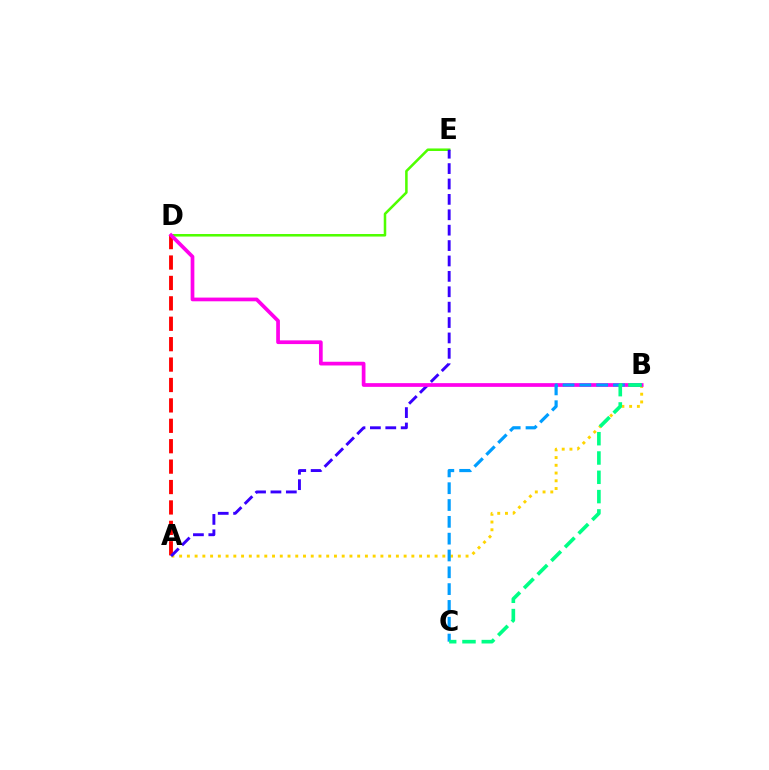{('A', 'B'): [{'color': '#ffd500', 'line_style': 'dotted', 'thickness': 2.1}], ('D', 'E'): [{'color': '#4fff00', 'line_style': 'solid', 'thickness': 1.83}], ('A', 'D'): [{'color': '#ff0000', 'line_style': 'dashed', 'thickness': 2.77}], ('A', 'E'): [{'color': '#3700ff', 'line_style': 'dashed', 'thickness': 2.09}], ('B', 'D'): [{'color': '#ff00ed', 'line_style': 'solid', 'thickness': 2.68}], ('B', 'C'): [{'color': '#009eff', 'line_style': 'dashed', 'thickness': 2.28}, {'color': '#00ff86', 'line_style': 'dashed', 'thickness': 2.62}]}